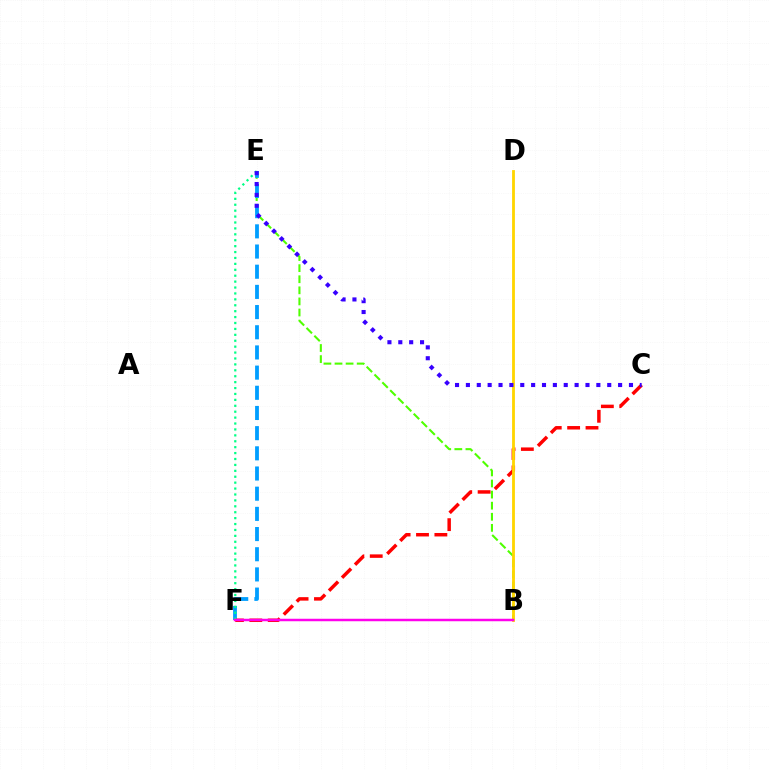{('B', 'E'): [{'color': '#4fff00', 'line_style': 'dashed', 'thickness': 1.51}], ('E', 'F'): [{'color': '#009eff', 'line_style': 'dashed', 'thickness': 2.74}, {'color': '#00ff86', 'line_style': 'dotted', 'thickness': 1.61}], ('C', 'F'): [{'color': '#ff0000', 'line_style': 'dashed', 'thickness': 2.5}], ('B', 'D'): [{'color': '#ffd500', 'line_style': 'solid', 'thickness': 2.03}], ('B', 'F'): [{'color': '#ff00ed', 'line_style': 'solid', 'thickness': 1.79}], ('C', 'E'): [{'color': '#3700ff', 'line_style': 'dotted', 'thickness': 2.95}]}